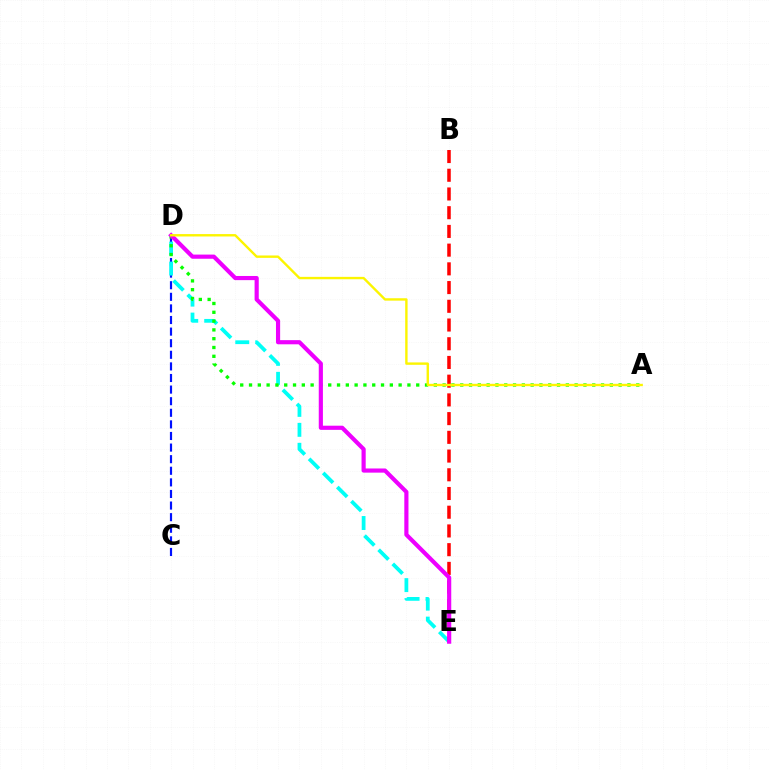{('C', 'D'): [{'color': '#0010ff', 'line_style': 'dashed', 'thickness': 1.58}], ('D', 'E'): [{'color': '#00fff6', 'line_style': 'dashed', 'thickness': 2.71}, {'color': '#ee00ff', 'line_style': 'solid', 'thickness': 2.99}], ('B', 'E'): [{'color': '#ff0000', 'line_style': 'dashed', 'thickness': 2.54}], ('A', 'D'): [{'color': '#08ff00', 'line_style': 'dotted', 'thickness': 2.39}, {'color': '#fcf500', 'line_style': 'solid', 'thickness': 1.72}]}